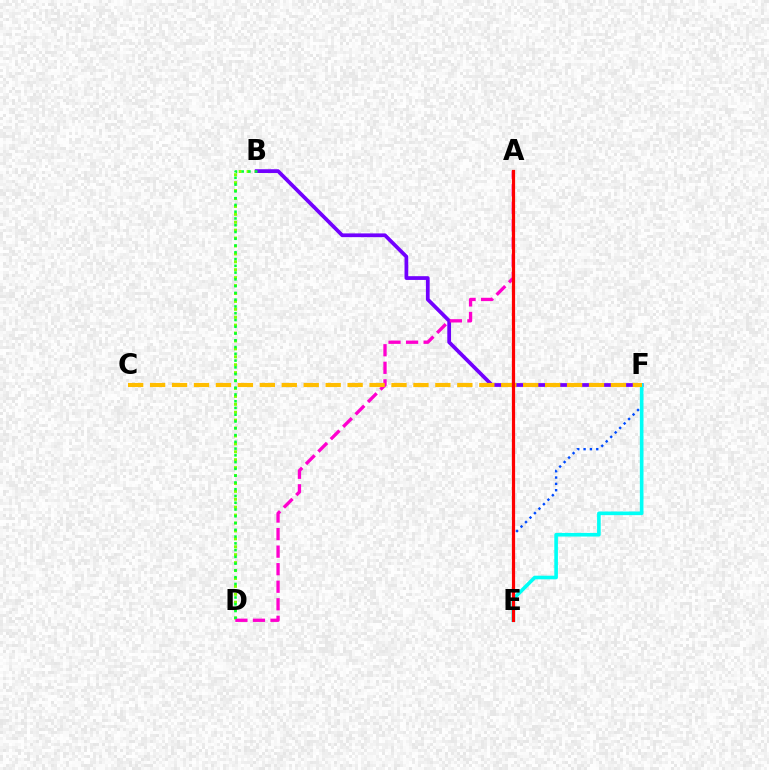{('B', 'D'): [{'color': '#84ff00', 'line_style': 'dotted', 'thickness': 2.15}, {'color': '#00ff39', 'line_style': 'dotted', 'thickness': 1.84}], ('B', 'F'): [{'color': '#7200ff', 'line_style': 'solid', 'thickness': 2.7}], ('A', 'D'): [{'color': '#ff00cf', 'line_style': 'dashed', 'thickness': 2.38}], ('E', 'F'): [{'color': '#004bff', 'line_style': 'dotted', 'thickness': 1.72}, {'color': '#00fff6', 'line_style': 'solid', 'thickness': 2.61}], ('C', 'F'): [{'color': '#ffbd00', 'line_style': 'dashed', 'thickness': 2.98}], ('A', 'E'): [{'color': '#ff0000', 'line_style': 'solid', 'thickness': 2.31}]}